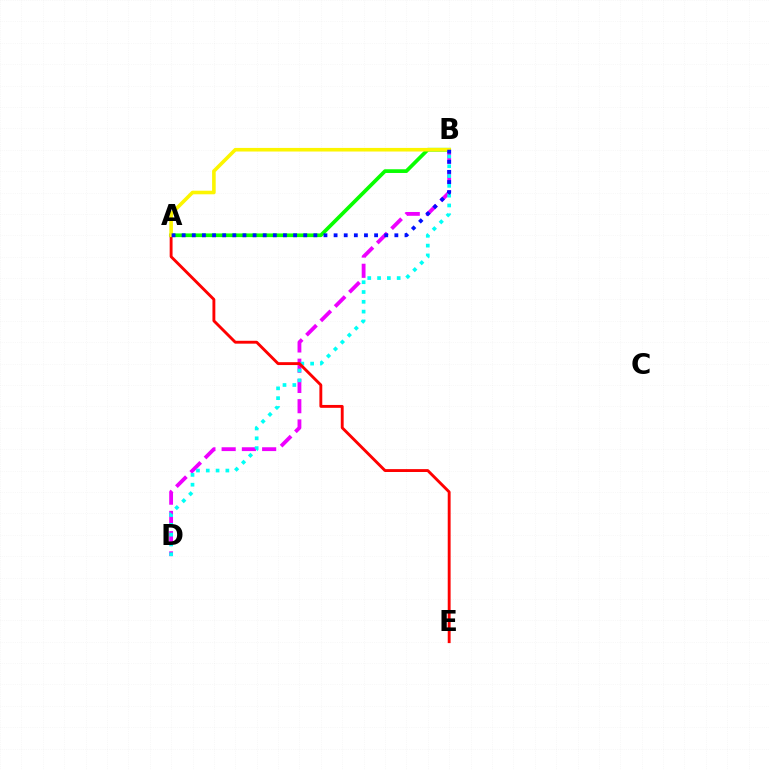{('A', 'B'): [{'color': '#08ff00', 'line_style': 'solid', 'thickness': 2.67}, {'color': '#fcf500', 'line_style': 'solid', 'thickness': 2.59}, {'color': '#0010ff', 'line_style': 'dotted', 'thickness': 2.75}], ('B', 'D'): [{'color': '#ee00ff', 'line_style': 'dashed', 'thickness': 2.75}, {'color': '#00fff6', 'line_style': 'dotted', 'thickness': 2.66}], ('A', 'E'): [{'color': '#ff0000', 'line_style': 'solid', 'thickness': 2.07}]}